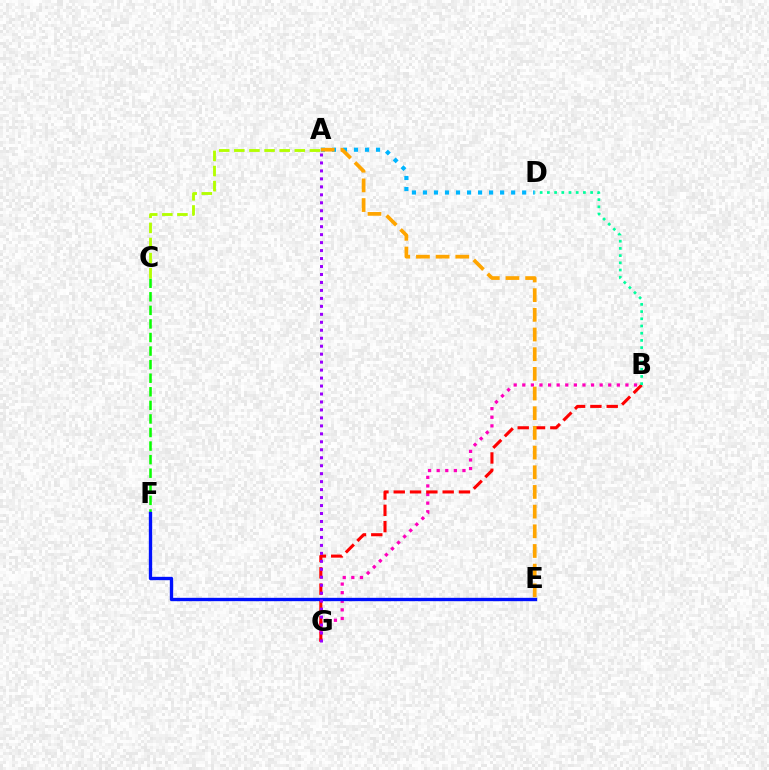{('C', 'F'): [{'color': '#08ff00', 'line_style': 'dashed', 'thickness': 1.84}], ('B', 'G'): [{'color': '#ff00bd', 'line_style': 'dotted', 'thickness': 2.34}, {'color': '#ff0000', 'line_style': 'dashed', 'thickness': 2.22}], ('A', 'D'): [{'color': '#00b5ff', 'line_style': 'dotted', 'thickness': 3.0}], ('E', 'F'): [{'color': '#0010ff', 'line_style': 'solid', 'thickness': 2.41}], ('A', 'C'): [{'color': '#b3ff00', 'line_style': 'dashed', 'thickness': 2.05}], ('B', 'D'): [{'color': '#00ff9d', 'line_style': 'dotted', 'thickness': 1.96}], ('A', 'G'): [{'color': '#9b00ff', 'line_style': 'dotted', 'thickness': 2.16}], ('A', 'E'): [{'color': '#ffa500', 'line_style': 'dashed', 'thickness': 2.67}]}